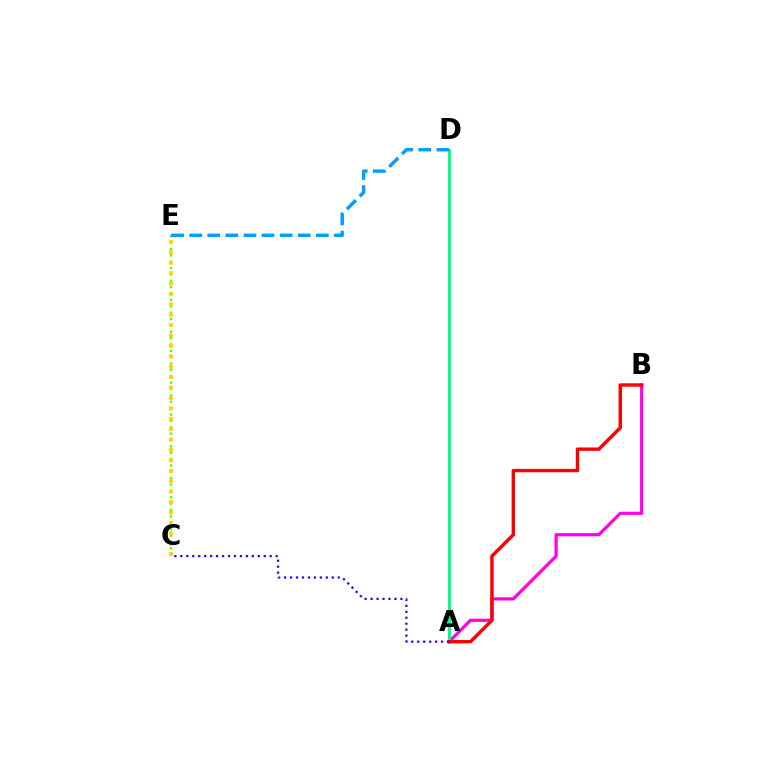{('A', 'B'): [{'color': '#ff00ed', 'line_style': 'solid', 'thickness': 2.31}, {'color': '#ff0000', 'line_style': 'solid', 'thickness': 2.46}], ('C', 'E'): [{'color': '#4fff00', 'line_style': 'dotted', 'thickness': 1.73}, {'color': '#ffd500', 'line_style': 'dotted', 'thickness': 2.83}], ('A', 'D'): [{'color': '#00ff86', 'line_style': 'solid', 'thickness': 2.22}], ('A', 'C'): [{'color': '#3700ff', 'line_style': 'dotted', 'thickness': 1.62}], ('D', 'E'): [{'color': '#009eff', 'line_style': 'dashed', 'thickness': 2.46}]}